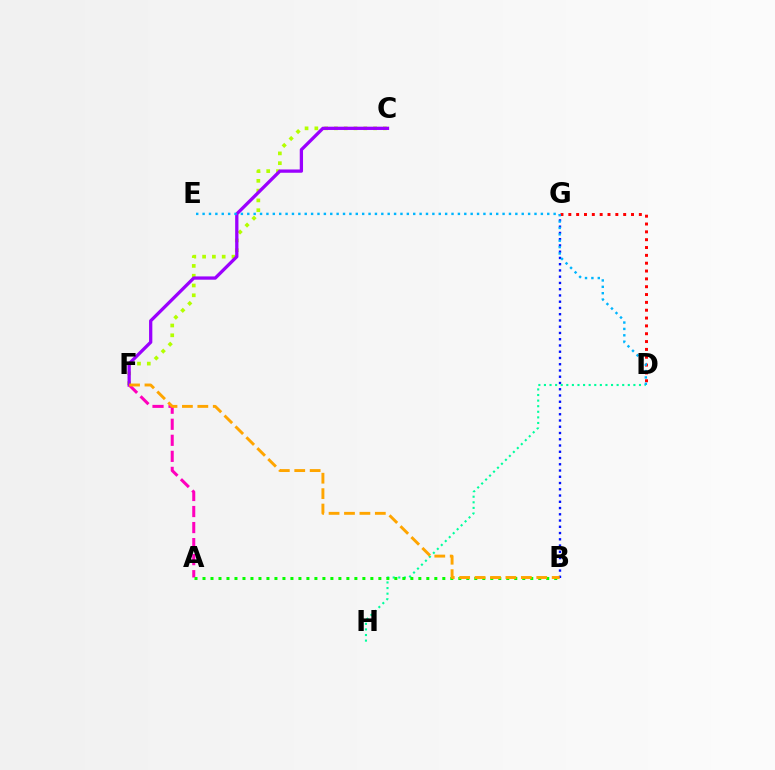{('C', 'F'): [{'color': '#b3ff00', 'line_style': 'dotted', 'thickness': 2.66}, {'color': '#9b00ff', 'line_style': 'solid', 'thickness': 2.36}], ('B', 'G'): [{'color': '#0010ff', 'line_style': 'dotted', 'thickness': 1.7}], ('A', 'F'): [{'color': '#ff00bd', 'line_style': 'dashed', 'thickness': 2.18}], ('D', 'H'): [{'color': '#00ff9d', 'line_style': 'dotted', 'thickness': 1.52}], ('D', 'G'): [{'color': '#ff0000', 'line_style': 'dotted', 'thickness': 2.13}], ('A', 'B'): [{'color': '#08ff00', 'line_style': 'dotted', 'thickness': 2.17}], ('B', 'F'): [{'color': '#ffa500', 'line_style': 'dashed', 'thickness': 2.09}], ('D', 'E'): [{'color': '#00b5ff', 'line_style': 'dotted', 'thickness': 1.73}]}